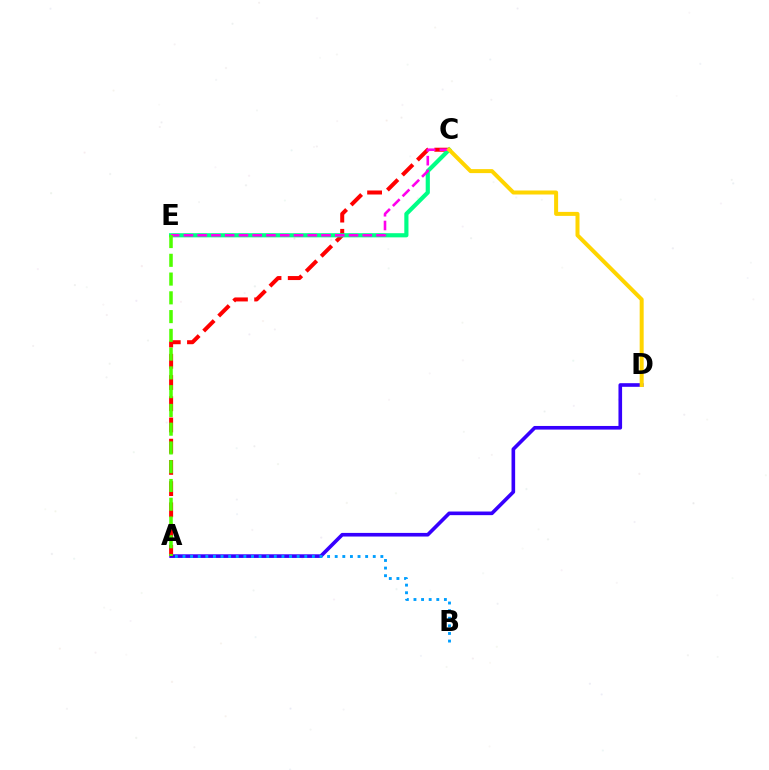{('A', 'D'): [{'color': '#3700ff', 'line_style': 'solid', 'thickness': 2.61}], ('A', 'C'): [{'color': '#ff0000', 'line_style': 'dashed', 'thickness': 2.88}], ('C', 'E'): [{'color': '#00ff86', 'line_style': 'solid', 'thickness': 3.0}, {'color': '#ff00ed', 'line_style': 'dashed', 'thickness': 1.87}], ('C', 'D'): [{'color': '#ffd500', 'line_style': 'solid', 'thickness': 2.88}], ('A', 'B'): [{'color': '#009eff', 'line_style': 'dotted', 'thickness': 2.07}], ('A', 'E'): [{'color': '#4fff00', 'line_style': 'dashed', 'thickness': 2.55}]}